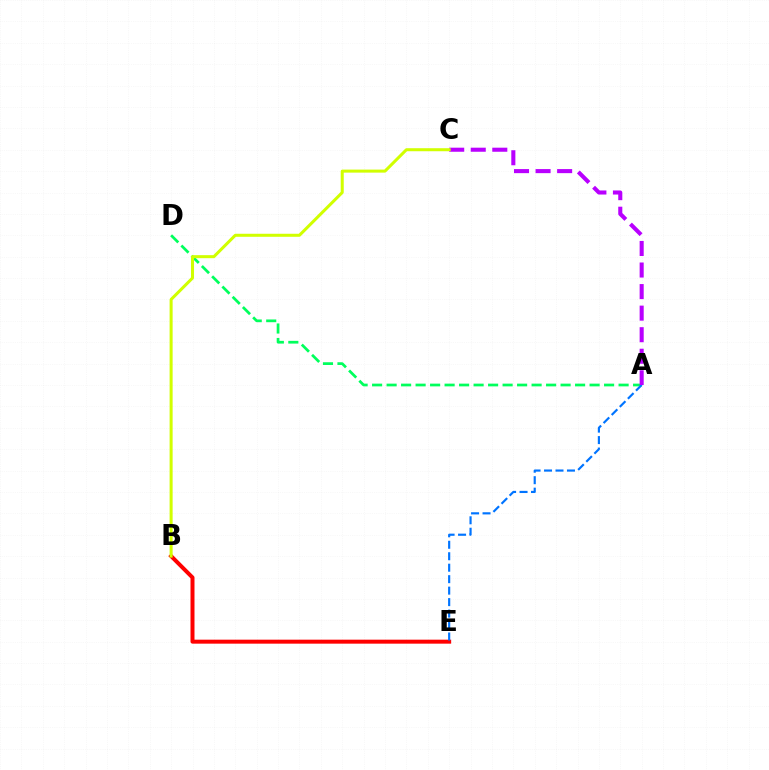{('A', 'D'): [{'color': '#00ff5c', 'line_style': 'dashed', 'thickness': 1.97}], ('B', 'E'): [{'color': '#ff0000', 'line_style': 'solid', 'thickness': 2.87}], ('A', 'E'): [{'color': '#0074ff', 'line_style': 'dashed', 'thickness': 1.56}], ('A', 'C'): [{'color': '#b900ff', 'line_style': 'dashed', 'thickness': 2.93}], ('B', 'C'): [{'color': '#d1ff00', 'line_style': 'solid', 'thickness': 2.18}]}